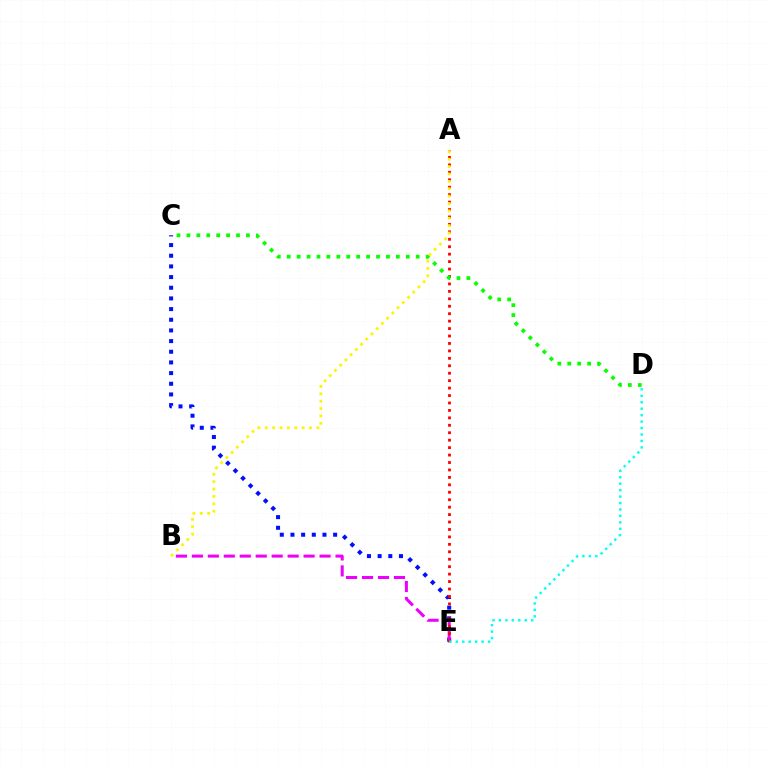{('C', 'E'): [{'color': '#0010ff', 'line_style': 'dotted', 'thickness': 2.9}], ('B', 'E'): [{'color': '#ee00ff', 'line_style': 'dashed', 'thickness': 2.17}], ('A', 'E'): [{'color': '#ff0000', 'line_style': 'dotted', 'thickness': 2.02}], ('C', 'D'): [{'color': '#08ff00', 'line_style': 'dotted', 'thickness': 2.7}], ('D', 'E'): [{'color': '#00fff6', 'line_style': 'dotted', 'thickness': 1.75}], ('A', 'B'): [{'color': '#fcf500', 'line_style': 'dotted', 'thickness': 2.0}]}